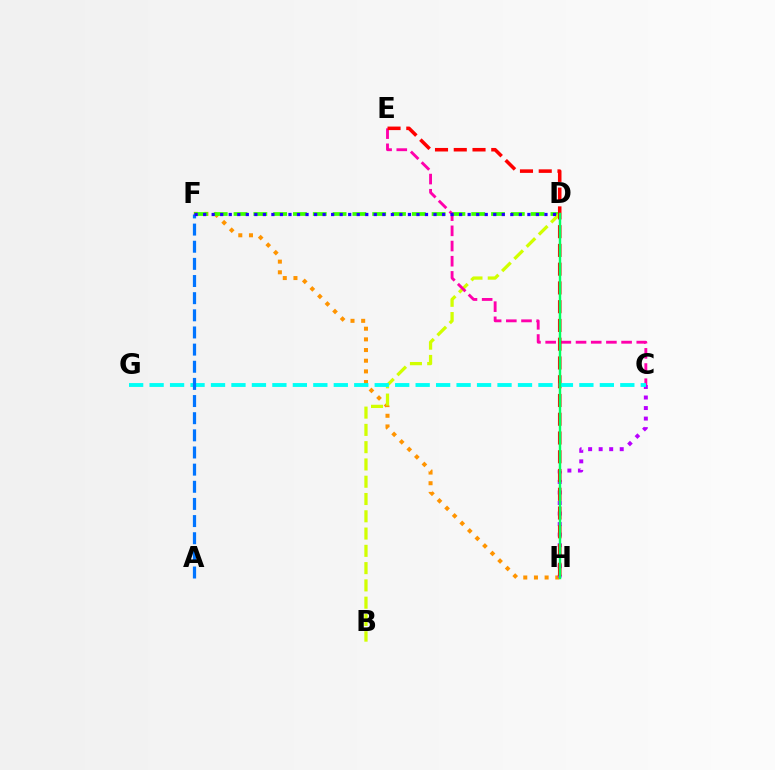{('F', 'H'): [{'color': '#ff9400', 'line_style': 'dotted', 'thickness': 2.9}], ('D', 'F'): [{'color': '#3dff00', 'line_style': 'dashed', 'thickness': 2.69}, {'color': '#2500ff', 'line_style': 'dotted', 'thickness': 2.32}], ('B', 'D'): [{'color': '#d1ff00', 'line_style': 'dashed', 'thickness': 2.35}], ('C', 'H'): [{'color': '#b900ff', 'line_style': 'dotted', 'thickness': 2.86}], ('C', 'E'): [{'color': '#ff00ac', 'line_style': 'dashed', 'thickness': 2.06}], ('E', 'H'): [{'color': '#ff0000', 'line_style': 'dashed', 'thickness': 2.55}], ('C', 'G'): [{'color': '#00fff6', 'line_style': 'dashed', 'thickness': 2.78}], ('A', 'F'): [{'color': '#0074ff', 'line_style': 'dashed', 'thickness': 2.33}], ('D', 'H'): [{'color': '#00ff5c', 'line_style': 'solid', 'thickness': 1.75}]}